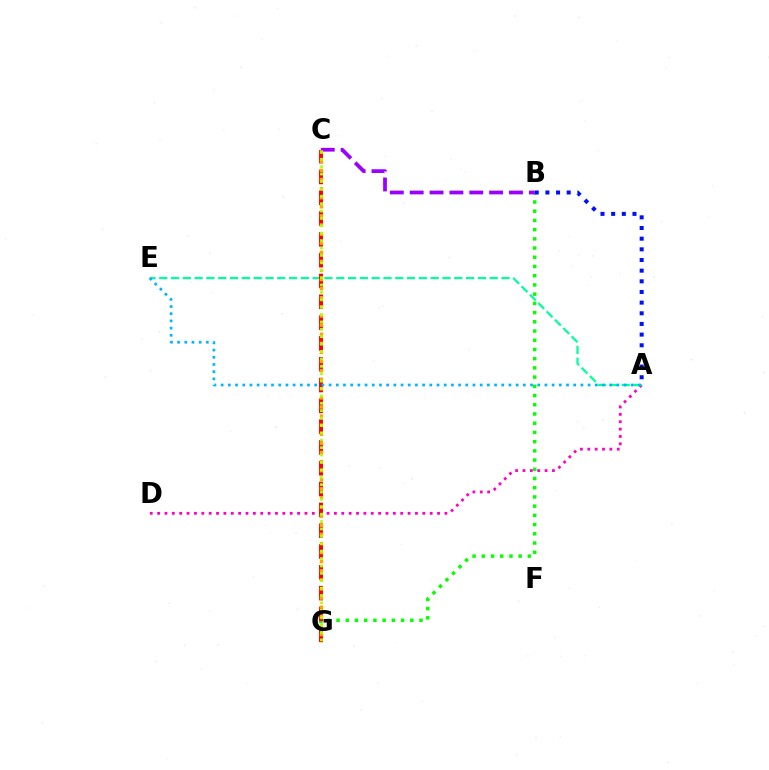{('B', 'G'): [{'color': '#08ff00', 'line_style': 'dotted', 'thickness': 2.5}], ('A', 'D'): [{'color': '#ff00bd', 'line_style': 'dotted', 'thickness': 2.0}], ('A', 'E'): [{'color': '#00ff9d', 'line_style': 'dashed', 'thickness': 1.6}, {'color': '#00b5ff', 'line_style': 'dotted', 'thickness': 1.95}], ('C', 'G'): [{'color': '#ff0000', 'line_style': 'dashed', 'thickness': 2.83}, {'color': '#ffa500', 'line_style': 'dotted', 'thickness': 2.47}, {'color': '#b3ff00', 'line_style': 'dotted', 'thickness': 2.01}], ('B', 'C'): [{'color': '#9b00ff', 'line_style': 'dashed', 'thickness': 2.7}], ('A', 'B'): [{'color': '#0010ff', 'line_style': 'dotted', 'thickness': 2.9}]}